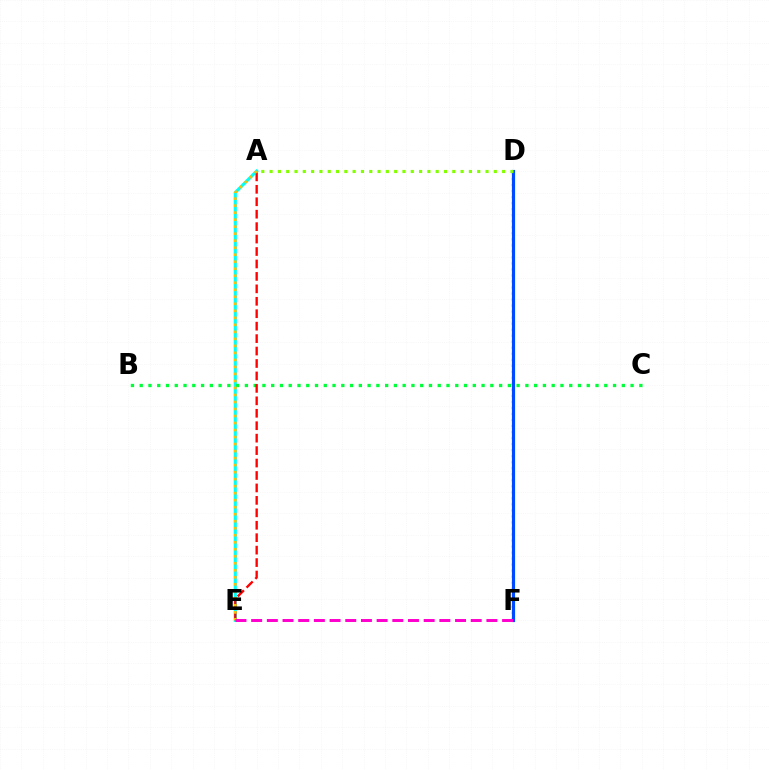{('A', 'E'): [{'color': '#00fff6', 'line_style': 'solid', 'thickness': 2.25}, {'color': '#ff0000', 'line_style': 'dashed', 'thickness': 1.69}, {'color': '#ffbd00', 'line_style': 'dotted', 'thickness': 1.91}], ('B', 'C'): [{'color': '#00ff39', 'line_style': 'dotted', 'thickness': 2.38}], ('D', 'F'): [{'color': '#7200ff', 'line_style': 'dotted', 'thickness': 1.64}, {'color': '#004bff', 'line_style': 'solid', 'thickness': 2.27}], ('E', 'F'): [{'color': '#ff00cf', 'line_style': 'dashed', 'thickness': 2.13}], ('A', 'D'): [{'color': '#84ff00', 'line_style': 'dotted', 'thickness': 2.26}]}